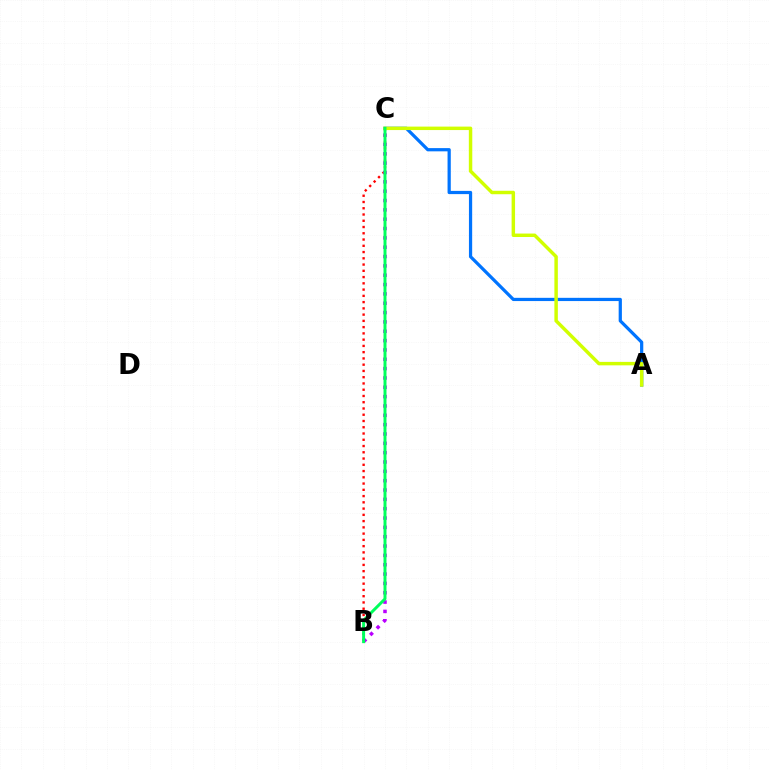{('A', 'C'): [{'color': '#0074ff', 'line_style': 'solid', 'thickness': 2.32}, {'color': '#d1ff00', 'line_style': 'solid', 'thickness': 2.49}], ('B', 'C'): [{'color': '#ff0000', 'line_style': 'dotted', 'thickness': 1.7}, {'color': '#b900ff', 'line_style': 'dotted', 'thickness': 2.54}, {'color': '#00ff5c', 'line_style': 'solid', 'thickness': 2.13}]}